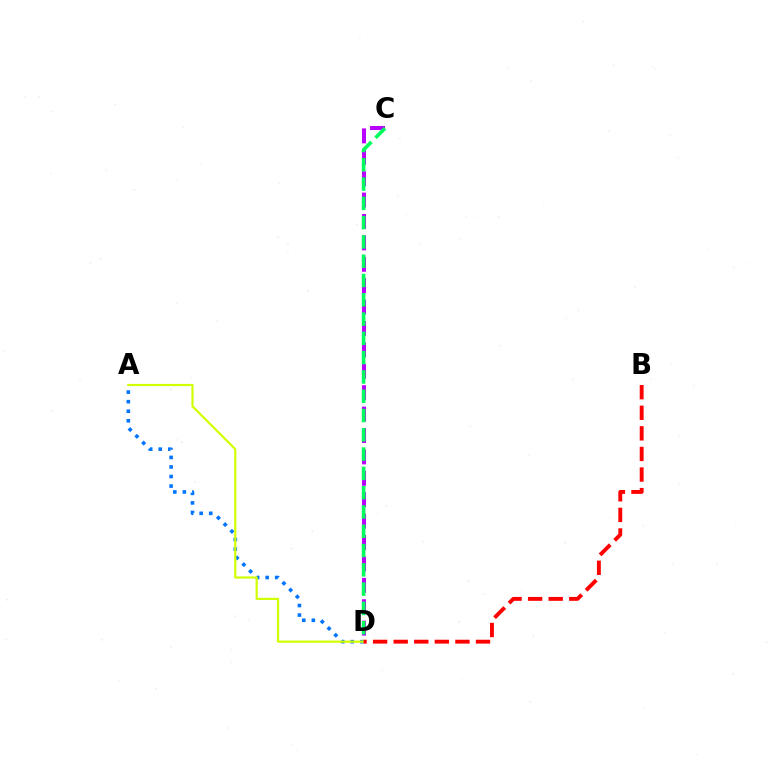{('A', 'D'): [{'color': '#0074ff', 'line_style': 'dotted', 'thickness': 2.6}, {'color': '#d1ff00', 'line_style': 'solid', 'thickness': 1.58}], ('C', 'D'): [{'color': '#b900ff', 'line_style': 'dashed', 'thickness': 2.91}, {'color': '#00ff5c', 'line_style': 'dashed', 'thickness': 2.62}], ('B', 'D'): [{'color': '#ff0000', 'line_style': 'dashed', 'thickness': 2.8}]}